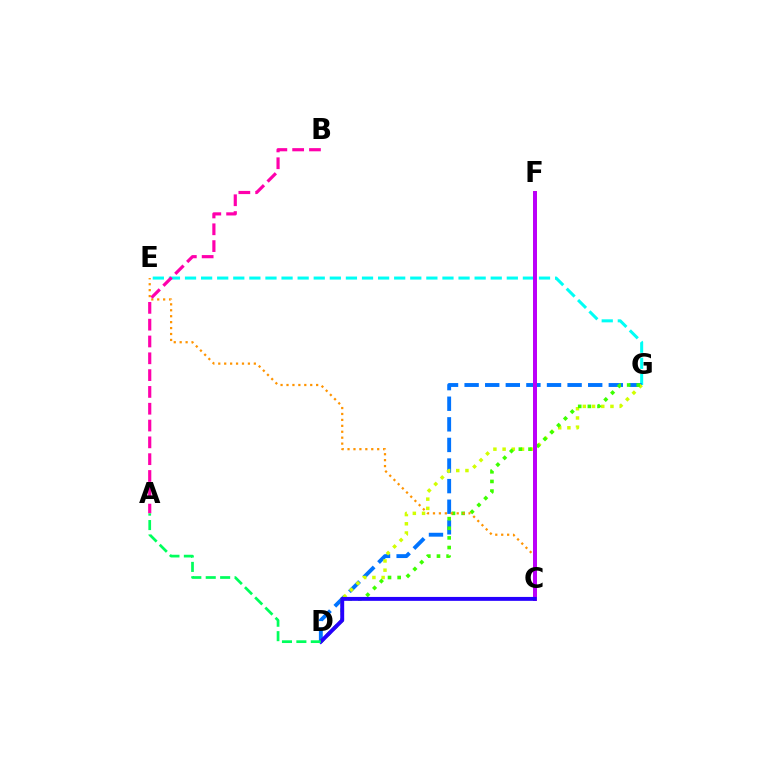{('E', 'G'): [{'color': '#00fff6', 'line_style': 'dashed', 'thickness': 2.19}], ('D', 'G'): [{'color': '#0074ff', 'line_style': 'dashed', 'thickness': 2.8}, {'color': '#d1ff00', 'line_style': 'dotted', 'thickness': 2.5}, {'color': '#3dff00', 'line_style': 'dotted', 'thickness': 2.62}], ('C', 'F'): [{'color': '#ff0000', 'line_style': 'solid', 'thickness': 2.65}, {'color': '#b900ff', 'line_style': 'solid', 'thickness': 2.79}], ('C', 'E'): [{'color': '#ff9400', 'line_style': 'dotted', 'thickness': 1.61}], ('A', 'B'): [{'color': '#ff00ac', 'line_style': 'dashed', 'thickness': 2.28}], ('C', 'D'): [{'color': '#2500ff', 'line_style': 'solid', 'thickness': 2.82}], ('A', 'D'): [{'color': '#00ff5c', 'line_style': 'dashed', 'thickness': 1.96}]}